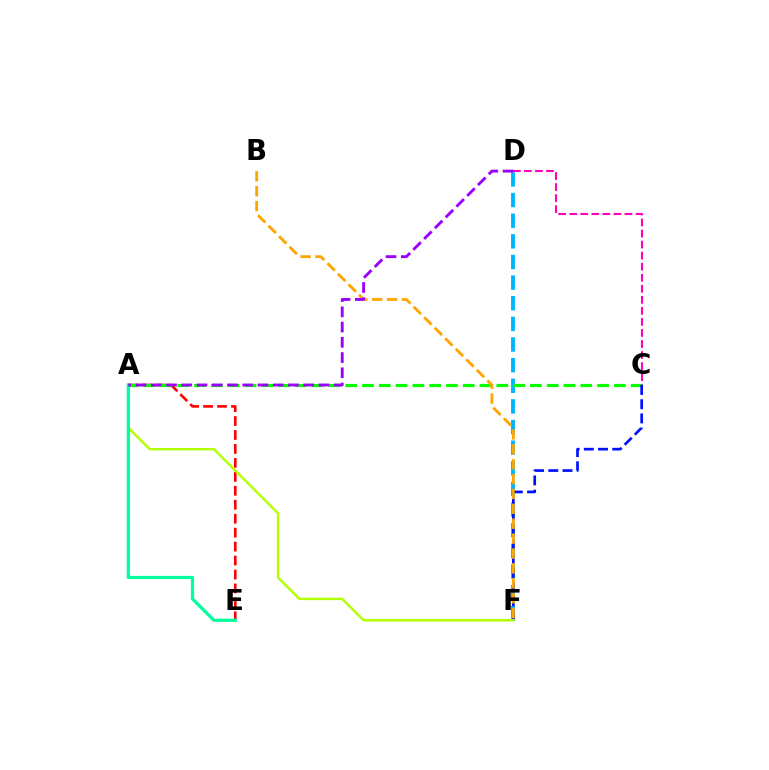{('A', 'E'): [{'color': '#ff0000', 'line_style': 'dashed', 'thickness': 1.9}, {'color': '#00ff9d', 'line_style': 'solid', 'thickness': 2.31}], ('D', 'F'): [{'color': '#00b5ff', 'line_style': 'dashed', 'thickness': 2.8}], ('A', 'C'): [{'color': '#08ff00', 'line_style': 'dashed', 'thickness': 2.28}], ('C', 'F'): [{'color': '#0010ff', 'line_style': 'dashed', 'thickness': 1.93}], ('A', 'F'): [{'color': '#b3ff00', 'line_style': 'solid', 'thickness': 1.75}], ('C', 'D'): [{'color': '#ff00bd', 'line_style': 'dashed', 'thickness': 1.5}], ('B', 'F'): [{'color': '#ffa500', 'line_style': 'dashed', 'thickness': 2.02}], ('A', 'D'): [{'color': '#9b00ff', 'line_style': 'dashed', 'thickness': 2.07}]}